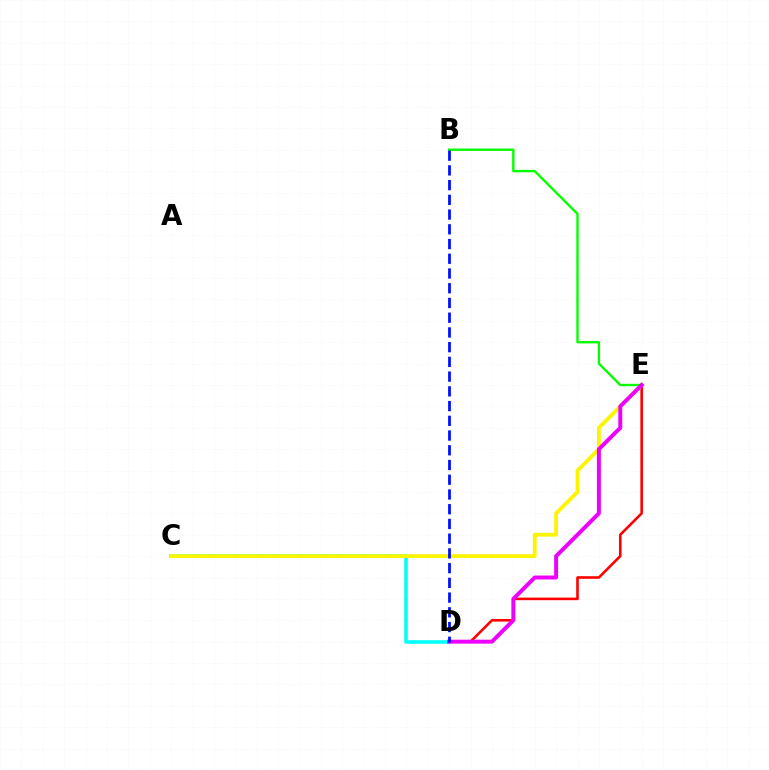{('D', 'E'): [{'color': '#ff0000', 'line_style': 'solid', 'thickness': 1.87}, {'color': '#ee00ff', 'line_style': 'solid', 'thickness': 2.85}], ('C', 'D'): [{'color': '#00fff6', 'line_style': 'solid', 'thickness': 2.55}], ('C', 'E'): [{'color': '#fcf500', 'line_style': 'solid', 'thickness': 2.75}], ('B', 'E'): [{'color': '#08ff00', 'line_style': 'solid', 'thickness': 1.72}], ('B', 'D'): [{'color': '#0010ff', 'line_style': 'dashed', 'thickness': 2.0}]}